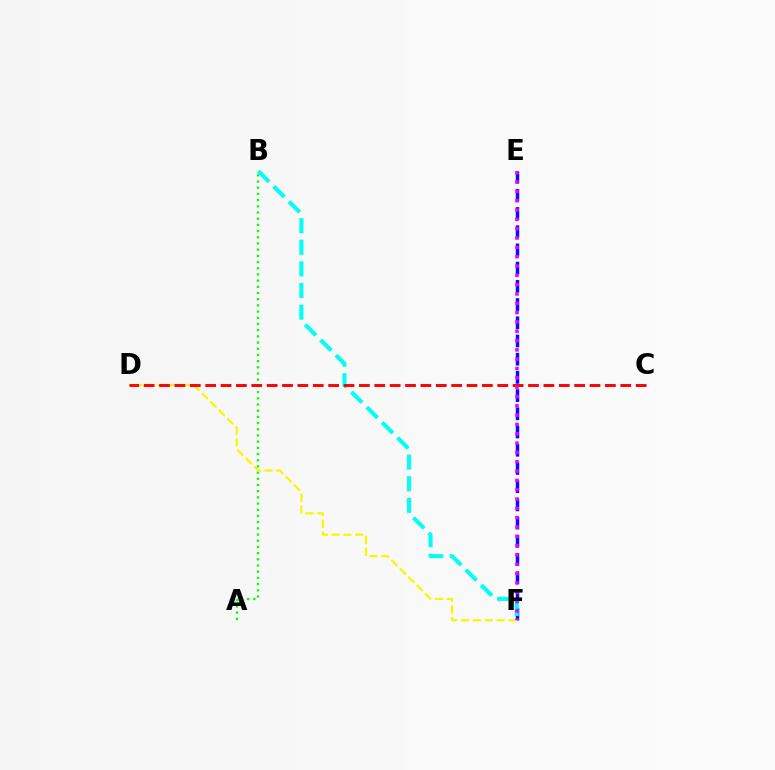{('A', 'B'): [{'color': '#08ff00', 'line_style': 'dotted', 'thickness': 1.68}], ('E', 'F'): [{'color': '#0010ff', 'line_style': 'dashed', 'thickness': 2.47}, {'color': '#ee00ff', 'line_style': 'dotted', 'thickness': 2.53}], ('B', 'F'): [{'color': '#00fff6', 'line_style': 'dashed', 'thickness': 2.94}], ('D', 'F'): [{'color': '#fcf500', 'line_style': 'dashed', 'thickness': 1.61}], ('C', 'D'): [{'color': '#ff0000', 'line_style': 'dashed', 'thickness': 2.09}]}